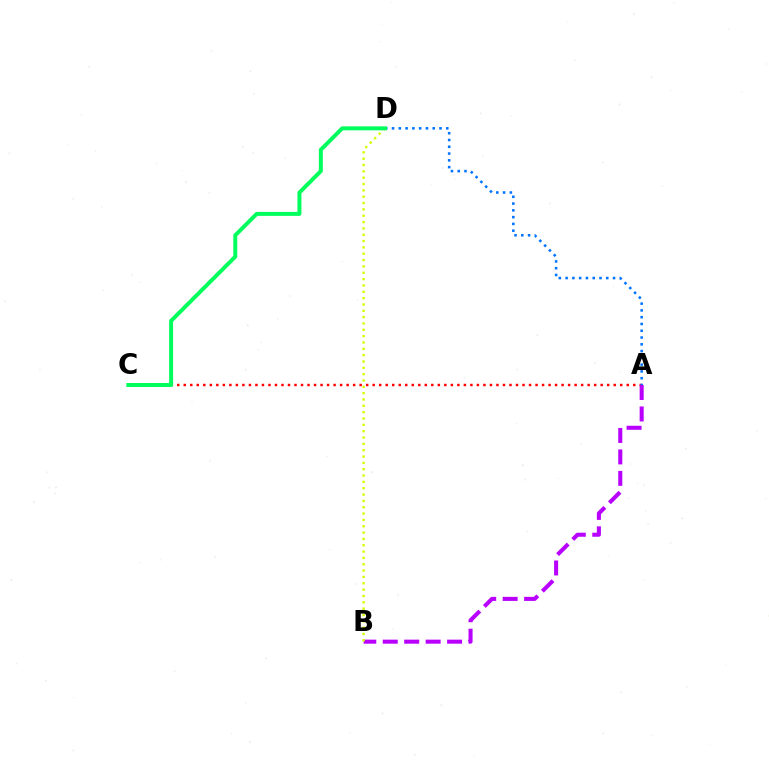{('A', 'C'): [{'color': '#ff0000', 'line_style': 'dotted', 'thickness': 1.77}], ('A', 'D'): [{'color': '#0074ff', 'line_style': 'dotted', 'thickness': 1.84}], ('A', 'B'): [{'color': '#b900ff', 'line_style': 'dashed', 'thickness': 2.91}], ('B', 'D'): [{'color': '#d1ff00', 'line_style': 'dotted', 'thickness': 1.72}], ('C', 'D'): [{'color': '#00ff5c', 'line_style': 'solid', 'thickness': 2.86}]}